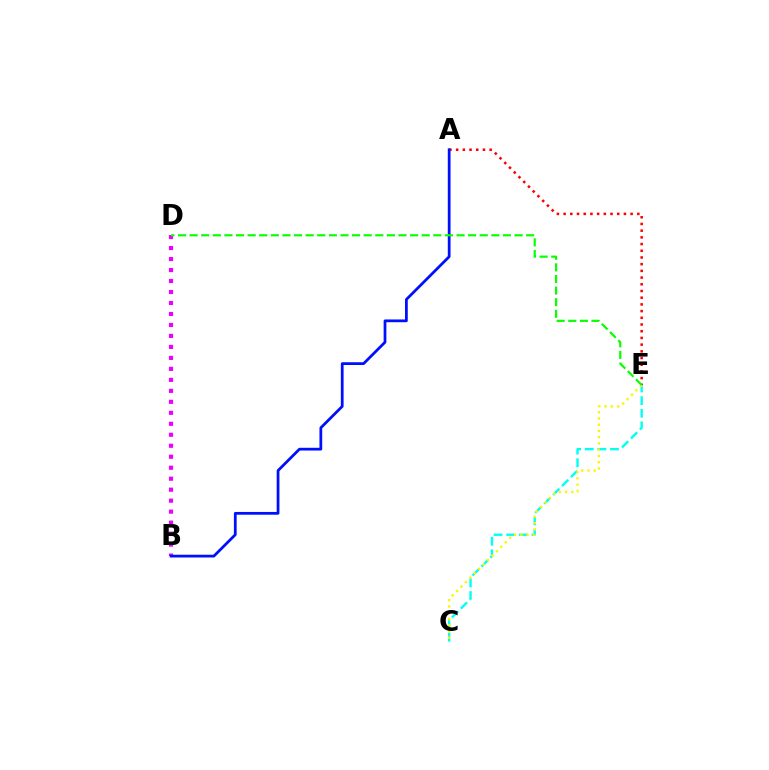{('B', 'D'): [{'color': '#ee00ff', 'line_style': 'dotted', 'thickness': 2.98}], ('C', 'E'): [{'color': '#00fff6', 'line_style': 'dashed', 'thickness': 1.72}, {'color': '#fcf500', 'line_style': 'dotted', 'thickness': 1.7}], ('A', 'E'): [{'color': '#ff0000', 'line_style': 'dotted', 'thickness': 1.82}], ('A', 'B'): [{'color': '#0010ff', 'line_style': 'solid', 'thickness': 1.99}], ('D', 'E'): [{'color': '#08ff00', 'line_style': 'dashed', 'thickness': 1.58}]}